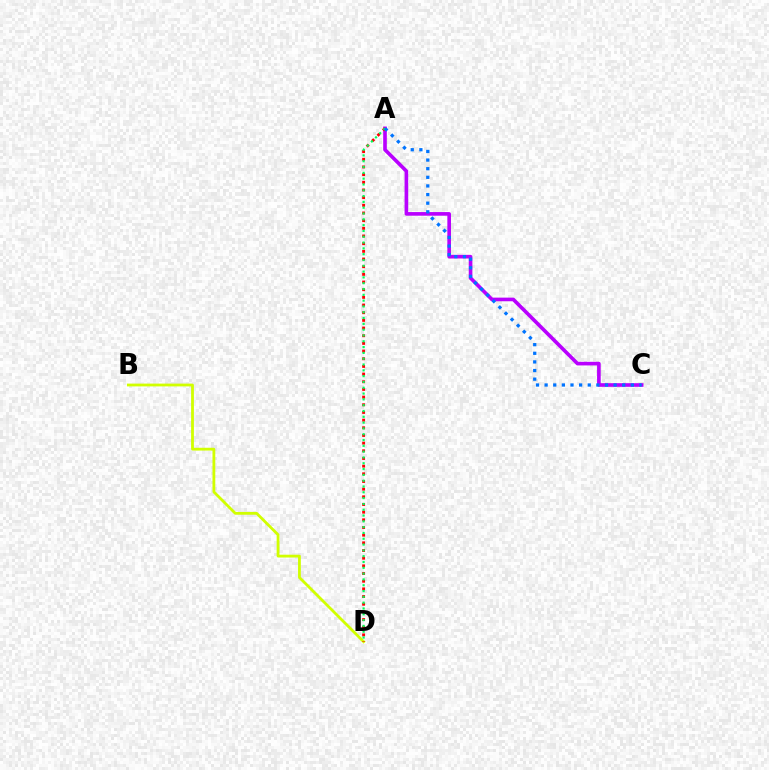{('A', 'C'): [{'color': '#b900ff', 'line_style': 'solid', 'thickness': 2.62}, {'color': '#0074ff', 'line_style': 'dotted', 'thickness': 2.34}], ('B', 'D'): [{'color': '#d1ff00', 'line_style': 'solid', 'thickness': 2.02}], ('A', 'D'): [{'color': '#ff0000', 'line_style': 'dotted', 'thickness': 2.08}, {'color': '#00ff5c', 'line_style': 'dotted', 'thickness': 1.58}]}